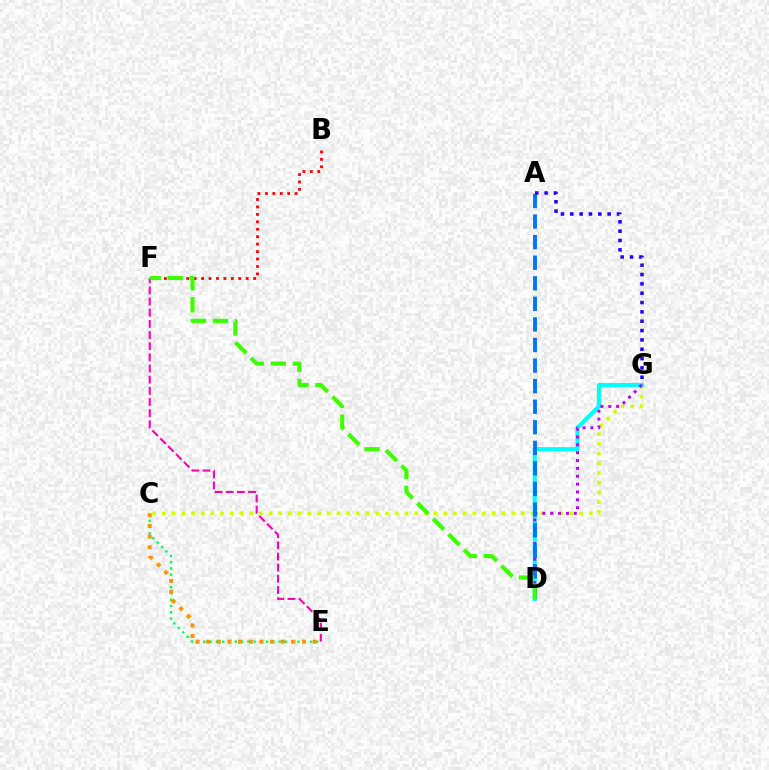{('C', 'E'): [{'color': '#00ff5c', 'line_style': 'dotted', 'thickness': 1.7}, {'color': '#ff9400', 'line_style': 'dotted', 'thickness': 2.89}], ('C', 'G'): [{'color': '#d1ff00', 'line_style': 'dotted', 'thickness': 2.64}], ('D', 'G'): [{'color': '#00fff6', 'line_style': 'solid', 'thickness': 2.95}, {'color': '#b900ff', 'line_style': 'dotted', 'thickness': 2.13}], ('B', 'F'): [{'color': '#ff0000', 'line_style': 'dotted', 'thickness': 2.02}], ('E', 'F'): [{'color': '#ff00ac', 'line_style': 'dashed', 'thickness': 1.51}], ('A', 'D'): [{'color': '#0074ff', 'line_style': 'dashed', 'thickness': 2.79}], ('A', 'G'): [{'color': '#2500ff', 'line_style': 'dotted', 'thickness': 2.54}], ('D', 'F'): [{'color': '#3dff00', 'line_style': 'dashed', 'thickness': 2.99}]}